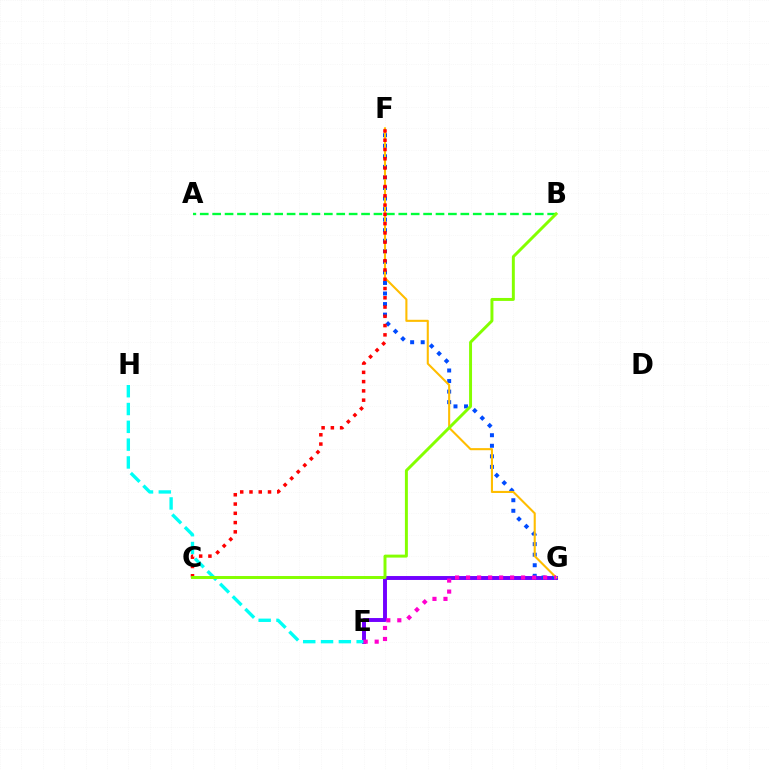{('A', 'B'): [{'color': '#00ff39', 'line_style': 'dashed', 'thickness': 1.69}], ('E', 'G'): [{'color': '#7200ff', 'line_style': 'solid', 'thickness': 2.82}, {'color': '#ff00cf', 'line_style': 'dotted', 'thickness': 2.99}], ('E', 'H'): [{'color': '#00fff6', 'line_style': 'dashed', 'thickness': 2.42}], ('F', 'G'): [{'color': '#004bff', 'line_style': 'dotted', 'thickness': 2.87}, {'color': '#ffbd00', 'line_style': 'solid', 'thickness': 1.5}], ('C', 'F'): [{'color': '#ff0000', 'line_style': 'dotted', 'thickness': 2.52}], ('B', 'C'): [{'color': '#84ff00', 'line_style': 'solid', 'thickness': 2.13}]}